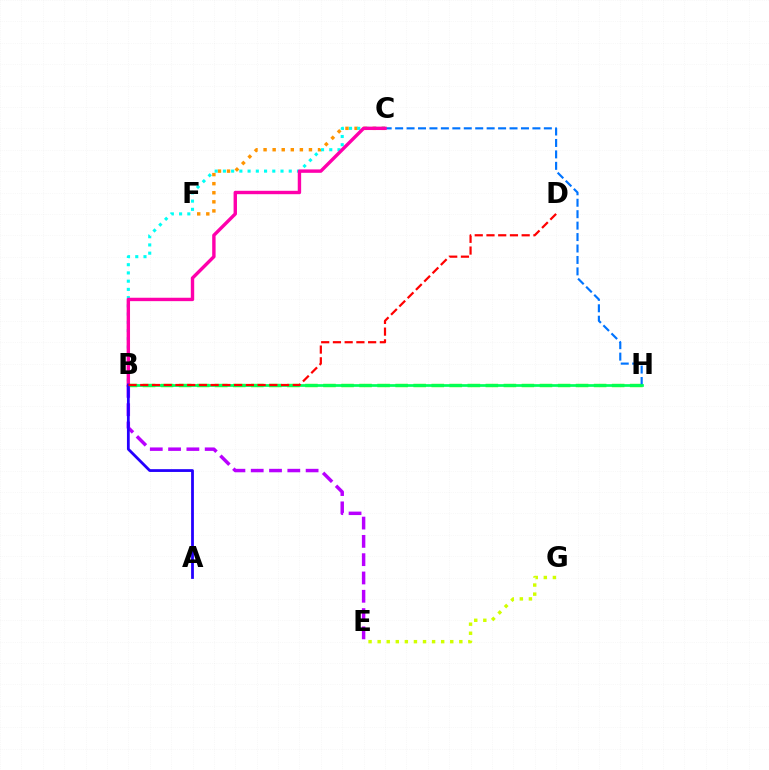{('C', 'F'): [{'color': '#ff9400', 'line_style': 'dotted', 'thickness': 2.47}], ('B', 'C'): [{'color': '#00fff6', 'line_style': 'dotted', 'thickness': 2.24}, {'color': '#ff00ac', 'line_style': 'solid', 'thickness': 2.45}], ('B', 'E'): [{'color': '#b900ff', 'line_style': 'dashed', 'thickness': 2.49}], ('B', 'H'): [{'color': '#3dff00', 'line_style': 'dashed', 'thickness': 2.45}, {'color': '#00ff5c', 'line_style': 'solid', 'thickness': 1.96}], ('C', 'H'): [{'color': '#0074ff', 'line_style': 'dashed', 'thickness': 1.55}], ('E', 'G'): [{'color': '#d1ff00', 'line_style': 'dotted', 'thickness': 2.47}], ('A', 'B'): [{'color': '#2500ff', 'line_style': 'solid', 'thickness': 2.01}], ('B', 'D'): [{'color': '#ff0000', 'line_style': 'dashed', 'thickness': 1.59}]}